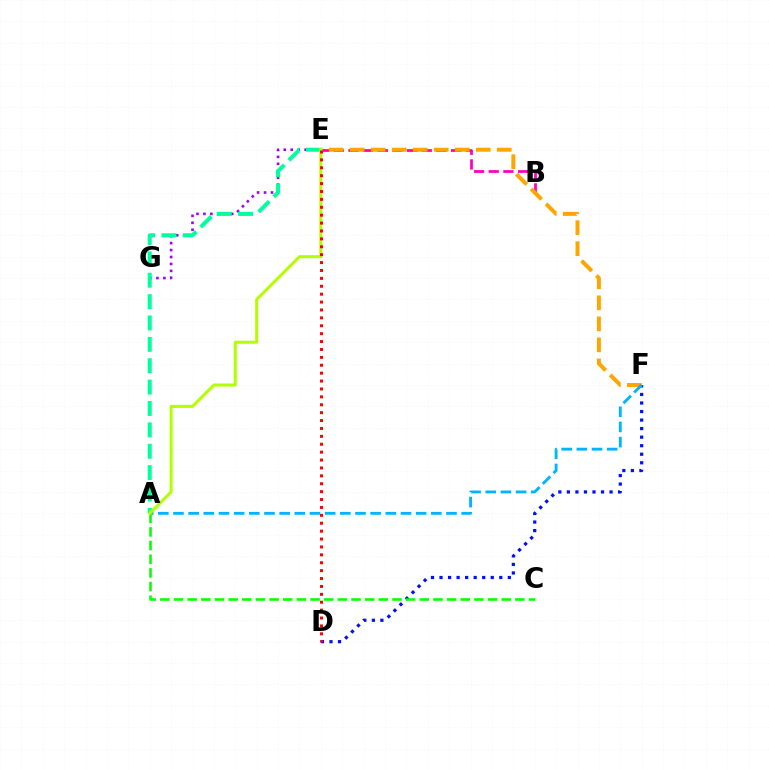{('E', 'G'): [{'color': '#9b00ff', 'line_style': 'dotted', 'thickness': 1.89}], ('B', 'E'): [{'color': '#ff00bd', 'line_style': 'dashed', 'thickness': 1.99}], ('E', 'F'): [{'color': '#ffa500', 'line_style': 'dashed', 'thickness': 2.85}], ('D', 'F'): [{'color': '#0010ff', 'line_style': 'dotted', 'thickness': 2.32}], ('A', 'F'): [{'color': '#00b5ff', 'line_style': 'dashed', 'thickness': 2.06}], ('A', 'C'): [{'color': '#08ff00', 'line_style': 'dashed', 'thickness': 1.85}], ('A', 'E'): [{'color': '#00ff9d', 'line_style': 'dashed', 'thickness': 2.9}, {'color': '#b3ff00', 'line_style': 'solid', 'thickness': 2.18}], ('D', 'E'): [{'color': '#ff0000', 'line_style': 'dotted', 'thickness': 2.15}]}